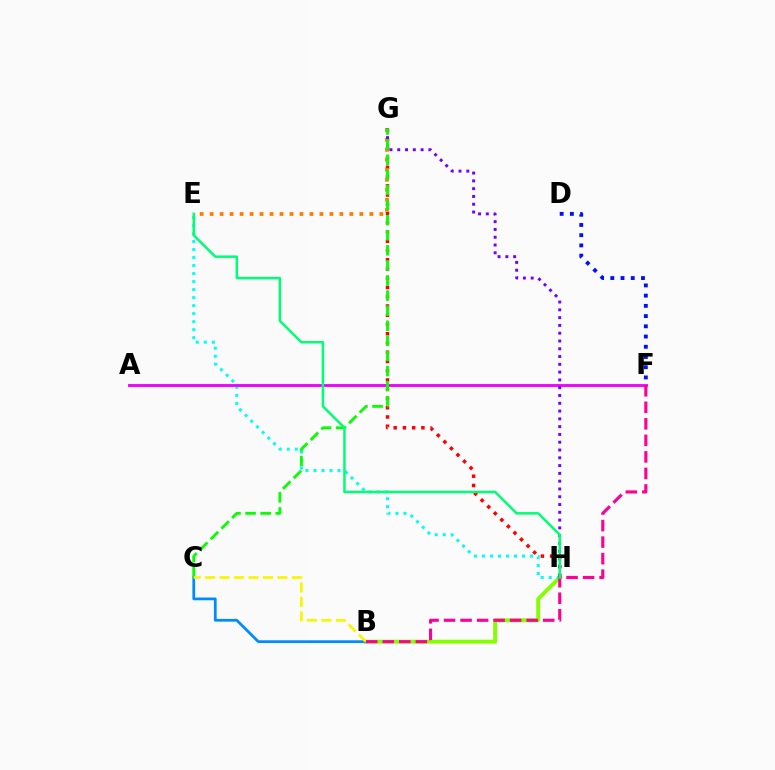{('B', 'H'): [{'color': '#84ff00', 'line_style': 'solid', 'thickness': 2.8}], ('E', 'H'): [{'color': '#00fff6', 'line_style': 'dotted', 'thickness': 2.18}, {'color': '#00ff74', 'line_style': 'solid', 'thickness': 1.8}], ('A', 'F'): [{'color': '#ee00ff', 'line_style': 'solid', 'thickness': 2.05}], ('B', 'C'): [{'color': '#008cff', 'line_style': 'solid', 'thickness': 1.99}, {'color': '#fcf500', 'line_style': 'dashed', 'thickness': 1.96}], ('G', 'H'): [{'color': '#ff0000', 'line_style': 'dotted', 'thickness': 2.51}, {'color': '#7200ff', 'line_style': 'dotted', 'thickness': 2.12}], ('E', 'G'): [{'color': '#ff7c00', 'line_style': 'dotted', 'thickness': 2.71}], ('D', 'F'): [{'color': '#0010ff', 'line_style': 'dotted', 'thickness': 2.78}], ('C', 'G'): [{'color': '#08ff00', 'line_style': 'dashed', 'thickness': 2.05}], ('B', 'F'): [{'color': '#ff0094', 'line_style': 'dashed', 'thickness': 2.25}]}